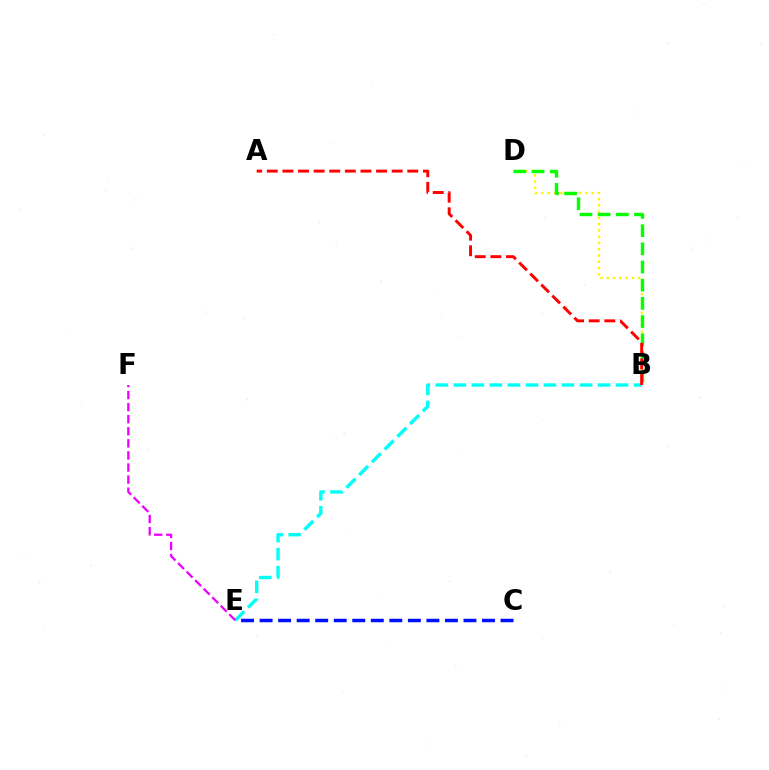{('B', 'D'): [{'color': '#fcf500', 'line_style': 'dotted', 'thickness': 1.7}, {'color': '#08ff00', 'line_style': 'dashed', 'thickness': 2.47}], ('C', 'E'): [{'color': '#0010ff', 'line_style': 'dashed', 'thickness': 2.52}], ('B', 'E'): [{'color': '#00fff6', 'line_style': 'dashed', 'thickness': 2.45}], ('E', 'F'): [{'color': '#ee00ff', 'line_style': 'dashed', 'thickness': 1.64}], ('A', 'B'): [{'color': '#ff0000', 'line_style': 'dashed', 'thickness': 2.12}]}